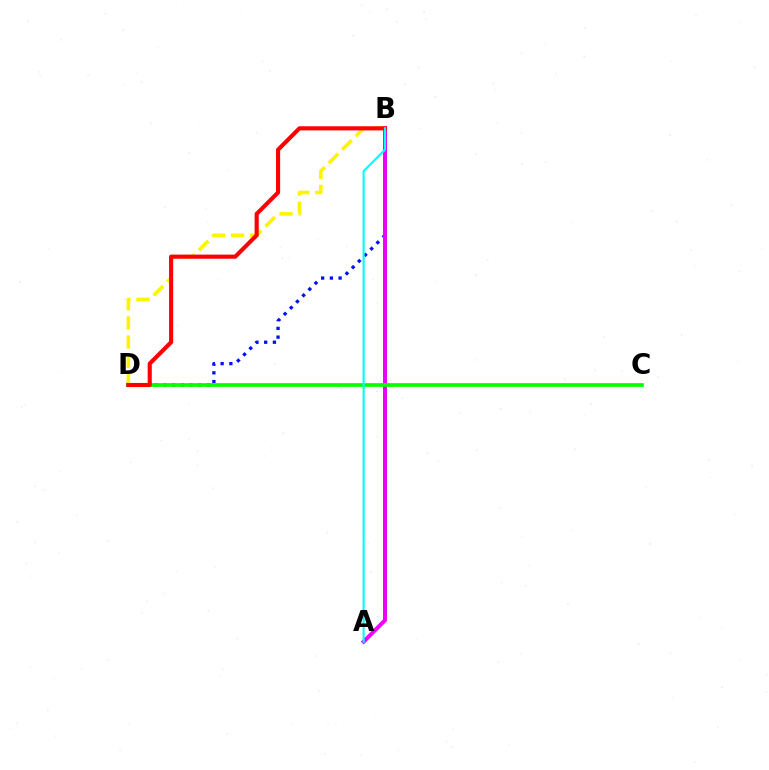{('B', 'D'): [{'color': '#fcf500', 'line_style': 'dashed', 'thickness': 2.59}, {'color': '#0010ff', 'line_style': 'dotted', 'thickness': 2.37}, {'color': '#ff0000', 'line_style': 'solid', 'thickness': 2.97}], ('A', 'B'): [{'color': '#ee00ff', 'line_style': 'solid', 'thickness': 2.86}, {'color': '#00fff6', 'line_style': 'solid', 'thickness': 1.53}], ('C', 'D'): [{'color': '#08ff00', 'line_style': 'solid', 'thickness': 2.65}]}